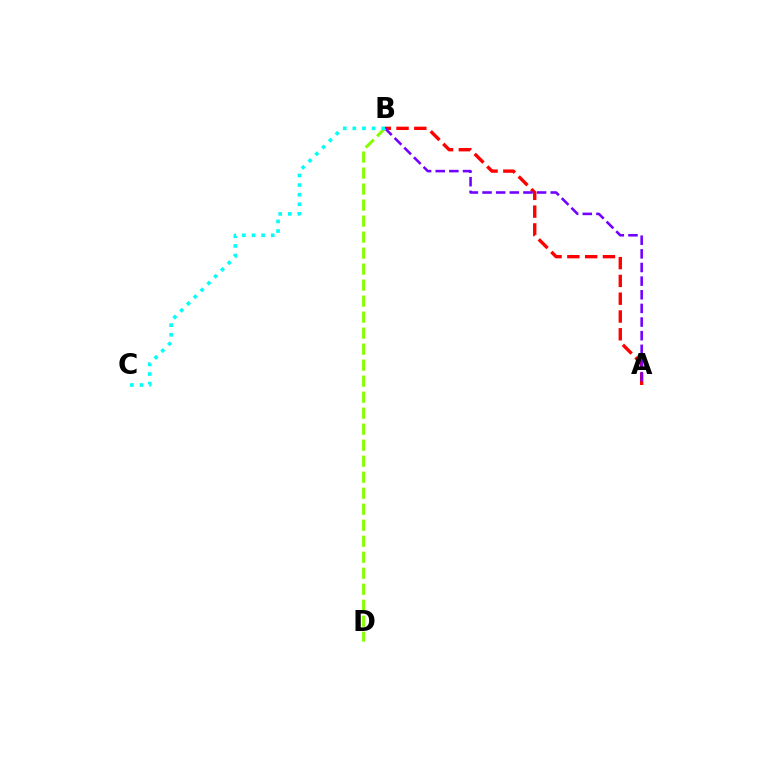{('A', 'B'): [{'color': '#ff0000', 'line_style': 'dashed', 'thickness': 2.42}, {'color': '#7200ff', 'line_style': 'dashed', 'thickness': 1.85}], ('B', 'D'): [{'color': '#84ff00', 'line_style': 'dashed', 'thickness': 2.17}], ('B', 'C'): [{'color': '#00fff6', 'line_style': 'dotted', 'thickness': 2.61}]}